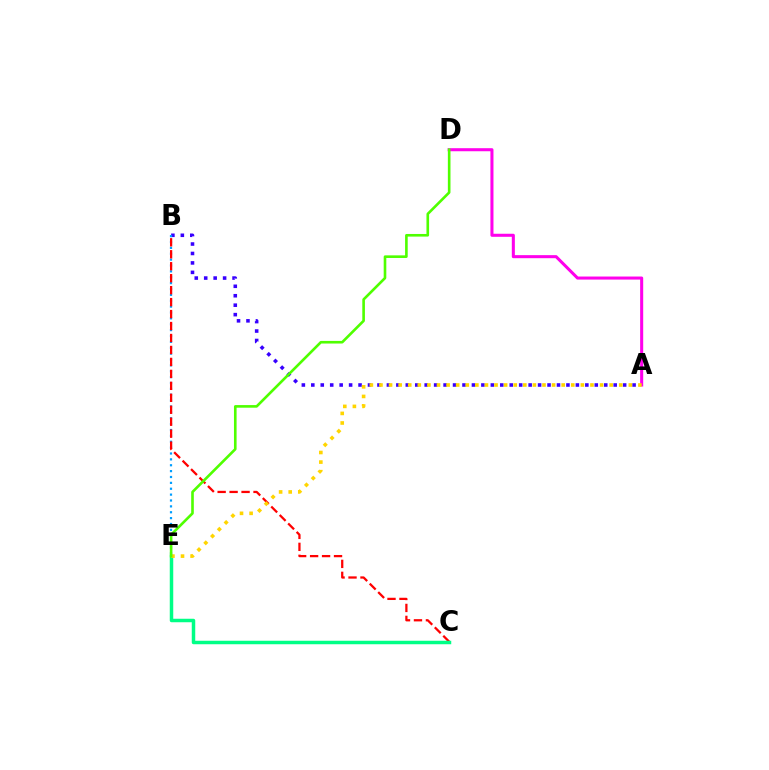{('A', 'D'): [{'color': '#ff00ed', 'line_style': 'solid', 'thickness': 2.2}], ('A', 'B'): [{'color': '#3700ff', 'line_style': 'dotted', 'thickness': 2.57}], ('B', 'E'): [{'color': '#009eff', 'line_style': 'dotted', 'thickness': 1.6}], ('B', 'C'): [{'color': '#ff0000', 'line_style': 'dashed', 'thickness': 1.62}], ('C', 'E'): [{'color': '#00ff86', 'line_style': 'solid', 'thickness': 2.51}], ('A', 'E'): [{'color': '#ffd500', 'line_style': 'dotted', 'thickness': 2.61}], ('D', 'E'): [{'color': '#4fff00', 'line_style': 'solid', 'thickness': 1.89}]}